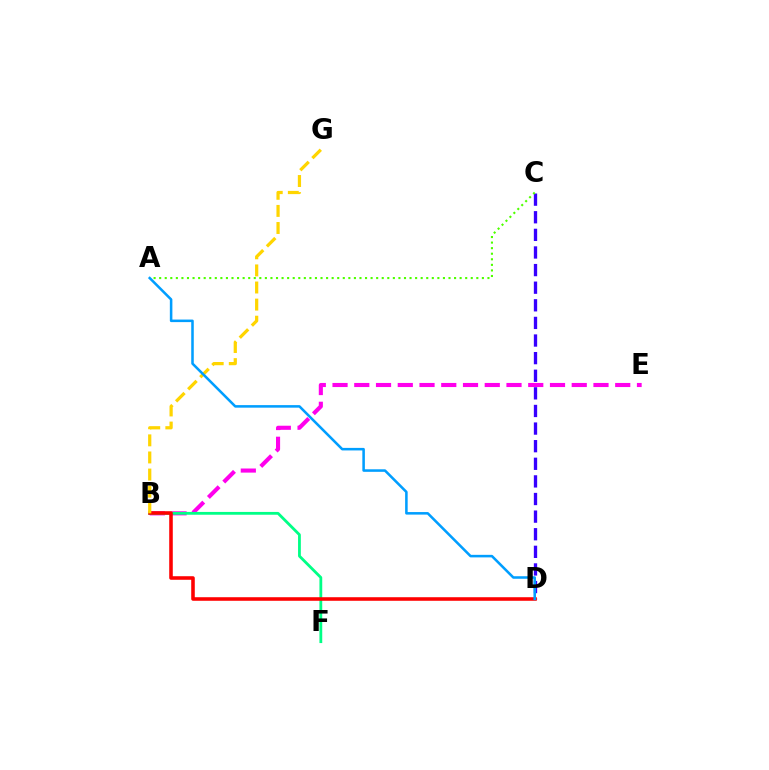{('B', 'E'): [{'color': '#ff00ed', 'line_style': 'dashed', 'thickness': 2.95}], ('B', 'F'): [{'color': '#00ff86', 'line_style': 'solid', 'thickness': 2.02}], ('C', 'D'): [{'color': '#3700ff', 'line_style': 'dashed', 'thickness': 2.39}], ('B', 'D'): [{'color': '#ff0000', 'line_style': 'solid', 'thickness': 2.57}], ('A', 'C'): [{'color': '#4fff00', 'line_style': 'dotted', 'thickness': 1.51}], ('B', 'G'): [{'color': '#ffd500', 'line_style': 'dashed', 'thickness': 2.32}], ('A', 'D'): [{'color': '#009eff', 'line_style': 'solid', 'thickness': 1.83}]}